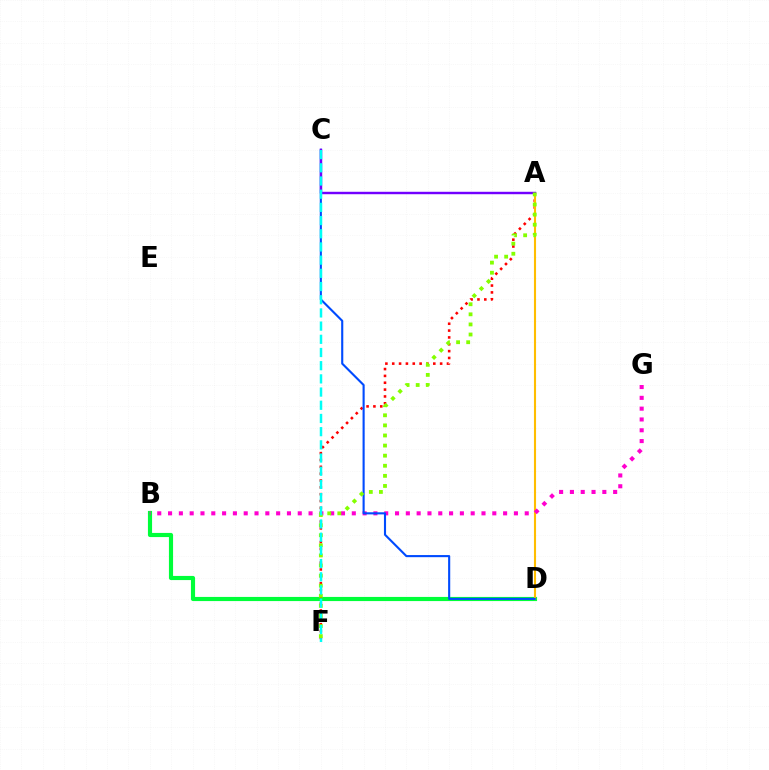{('B', 'D'): [{'color': '#00ff39', 'line_style': 'solid', 'thickness': 2.99}], ('A', 'F'): [{'color': '#ff0000', 'line_style': 'dotted', 'thickness': 1.86}, {'color': '#84ff00', 'line_style': 'dotted', 'thickness': 2.74}], ('A', 'D'): [{'color': '#ffbd00', 'line_style': 'solid', 'thickness': 1.52}], ('B', 'G'): [{'color': '#ff00cf', 'line_style': 'dotted', 'thickness': 2.94}], ('C', 'D'): [{'color': '#004bff', 'line_style': 'solid', 'thickness': 1.52}], ('A', 'C'): [{'color': '#7200ff', 'line_style': 'solid', 'thickness': 1.75}], ('C', 'F'): [{'color': '#00fff6', 'line_style': 'dashed', 'thickness': 1.79}]}